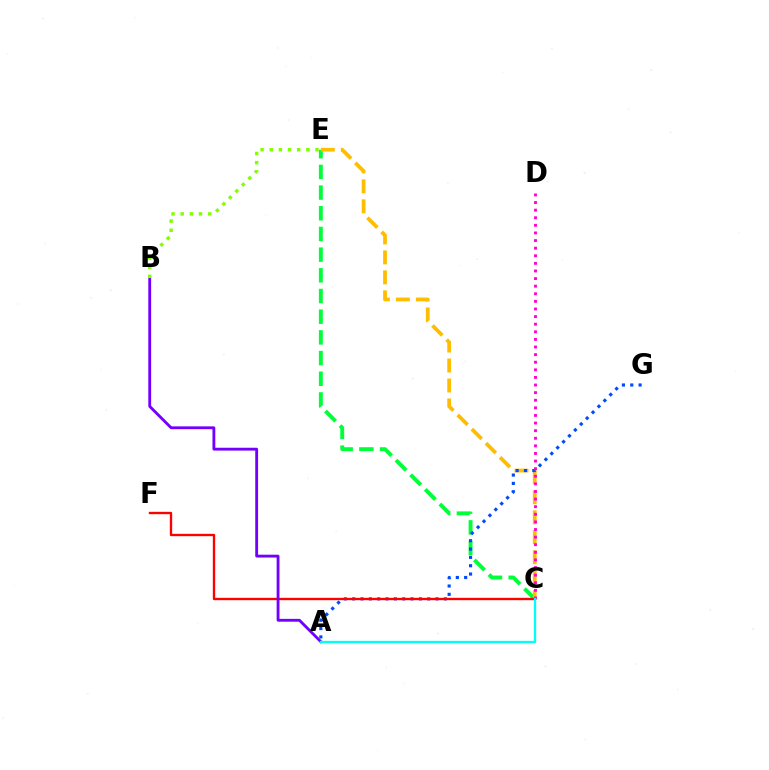{('C', 'E'): [{'color': '#00ff39', 'line_style': 'dashed', 'thickness': 2.81}, {'color': '#ffbd00', 'line_style': 'dashed', 'thickness': 2.71}], ('A', 'G'): [{'color': '#004bff', 'line_style': 'dotted', 'thickness': 2.26}], ('C', 'D'): [{'color': '#ff00cf', 'line_style': 'dotted', 'thickness': 2.07}], ('C', 'F'): [{'color': '#ff0000', 'line_style': 'solid', 'thickness': 1.69}], ('A', 'B'): [{'color': '#7200ff', 'line_style': 'solid', 'thickness': 2.05}], ('B', 'E'): [{'color': '#84ff00', 'line_style': 'dotted', 'thickness': 2.49}], ('A', 'C'): [{'color': '#00fff6', 'line_style': 'solid', 'thickness': 1.67}]}